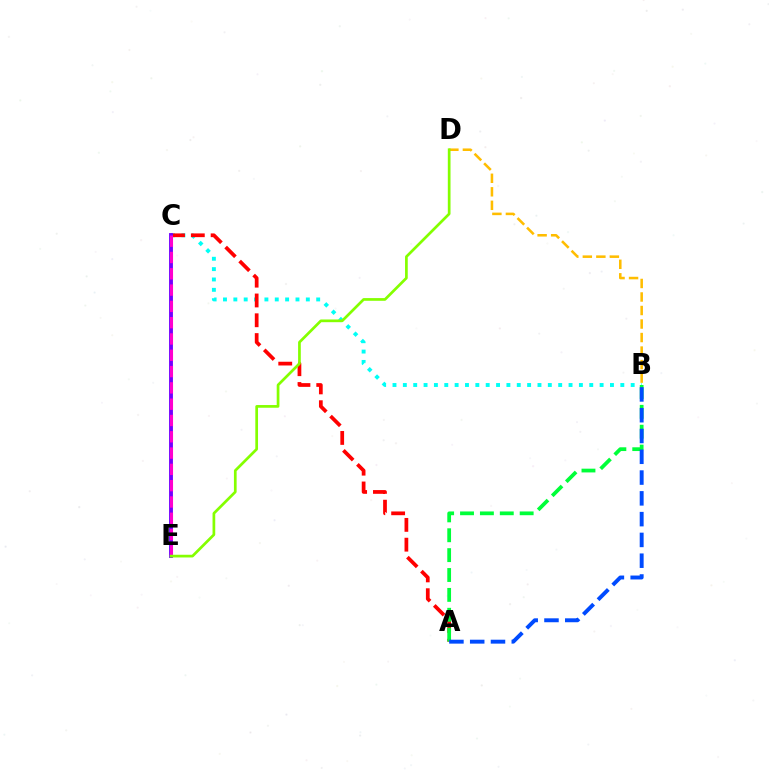{('B', 'C'): [{'color': '#00fff6', 'line_style': 'dotted', 'thickness': 2.81}], ('A', 'C'): [{'color': '#ff0000', 'line_style': 'dashed', 'thickness': 2.69}], ('A', 'B'): [{'color': '#00ff39', 'line_style': 'dashed', 'thickness': 2.7}, {'color': '#004bff', 'line_style': 'dashed', 'thickness': 2.82}], ('C', 'E'): [{'color': '#7200ff', 'line_style': 'solid', 'thickness': 2.78}, {'color': '#ff00cf', 'line_style': 'dashed', 'thickness': 2.21}], ('B', 'D'): [{'color': '#ffbd00', 'line_style': 'dashed', 'thickness': 1.84}], ('D', 'E'): [{'color': '#84ff00', 'line_style': 'solid', 'thickness': 1.95}]}